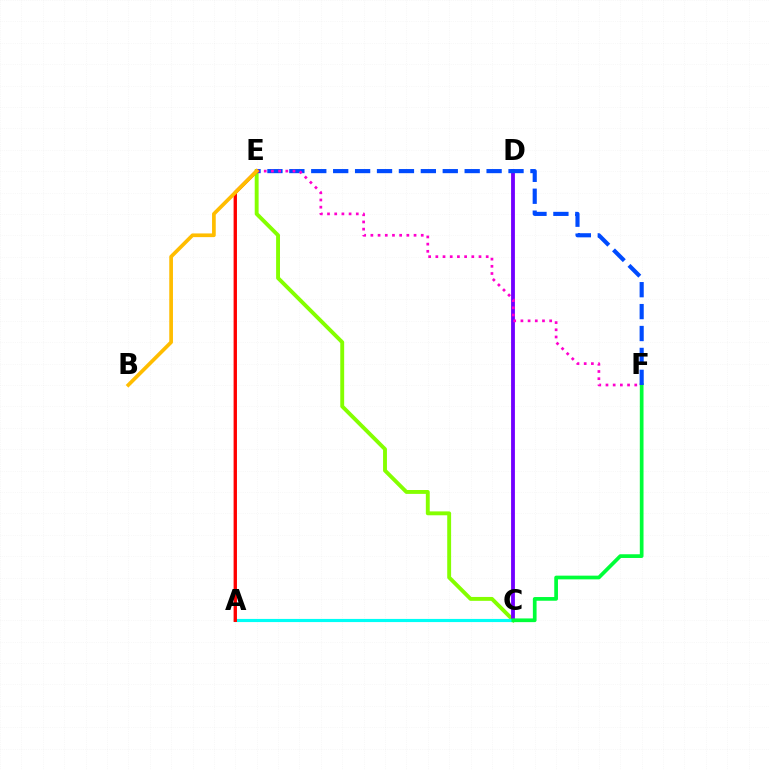{('C', 'E'): [{'color': '#84ff00', 'line_style': 'solid', 'thickness': 2.8}], ('C', 'D'): [{'color': '#7200ff', 'line_style': 'solid', 'thickness': 2.76}], ('A', 'C'): [{'color': '#00fff6', 'line_style': 'solid', 'thickness': 2.26}], ('C', 'F'): [{'color': '#00ff39', 'line_style': 'solid', 'thickness': 2.67}], ('E', 'F'): [{'color': '#004bff', 'line_style': 'dashed', 'thickness': 2.98}, {'color': '#ff00cf', 'line_style': 'dotted', 'thickness': 1.95}], ('A', 'E'): [{'color': '#ff0000', 'line_style': 'solid', 'thickness': 2.42}], ('B', 'E'): [{'color': '#ffbd00', 'line_style': 'solid', 'thickness': 2.66}]}